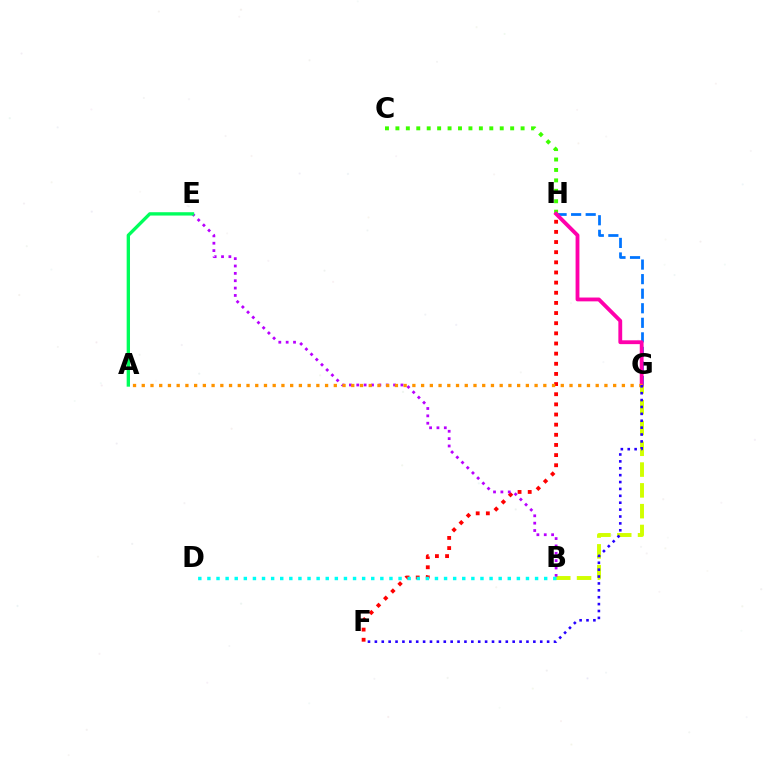{('C', 'H'): [{'color': '#3dff00', 'line_style': 'dotted', 'thickness': 2.83}], ('B', 'G'): [{'color': '#d1ff00', 'line_style': 'dashed', 'thickness': 2.83}], ('F', 'H'): [{'color': '#ff0000', 'line_style': 'dotted', 'thickness': 2.76}], ('G', 'H'): [{'color': '#0074ff', 'line_style': 'dashed', 'thickness': 1.98}, {'color': '#ff00ac', 'line_style': 'solid', 'thickness': 2.76}], ('B', 'E'): [{'color': '#b900ff', 'line_style': 'dotted', 'thickness': 2.0}], ('A', 'G'): [{'color': '#ff9400', 'line_style': 'dotted', 'thickness': 2.37}], ('A', 'E'): [{'color': '#00ff5c', 'line_style': 'solid', 'thickness': 2.4}], ('F', 'G'): [{'color': '#2500ff', 'line_style': 'dotted', 'thickness': 1.87}], ('B', 'D'): [{'color': '#00fff6', 'line_style': 'dotted', 'thickness': 2.47}]}